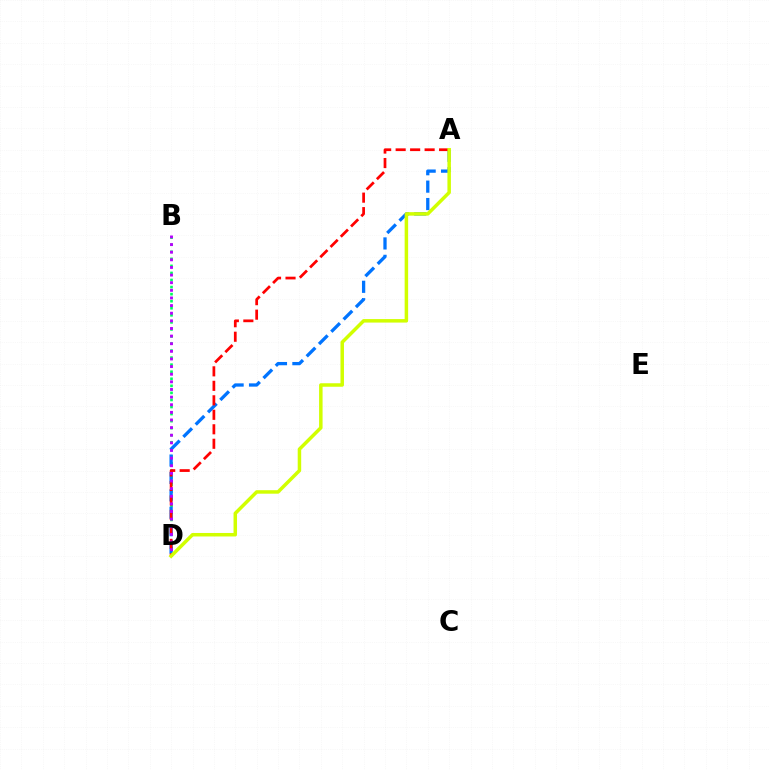{('B', 'D'): [{'color': '#00ff5c', 'line_style': 'dotted', 'thickness': 1.92}, {'color': '#b900ff', 'line_style': 'dotted', 'thickness': 2.07}], ('A', 'D'): [{'color': '#0074ff', 'line_style': 'dashed', 'thickness': 2.36}, {'color': '#ff0000', 'line_style': 'dashed', 'thickness': 1.97}, {'color': '#d1ff00', 'line_style': 'solid', 'thickness': 2.51}]}